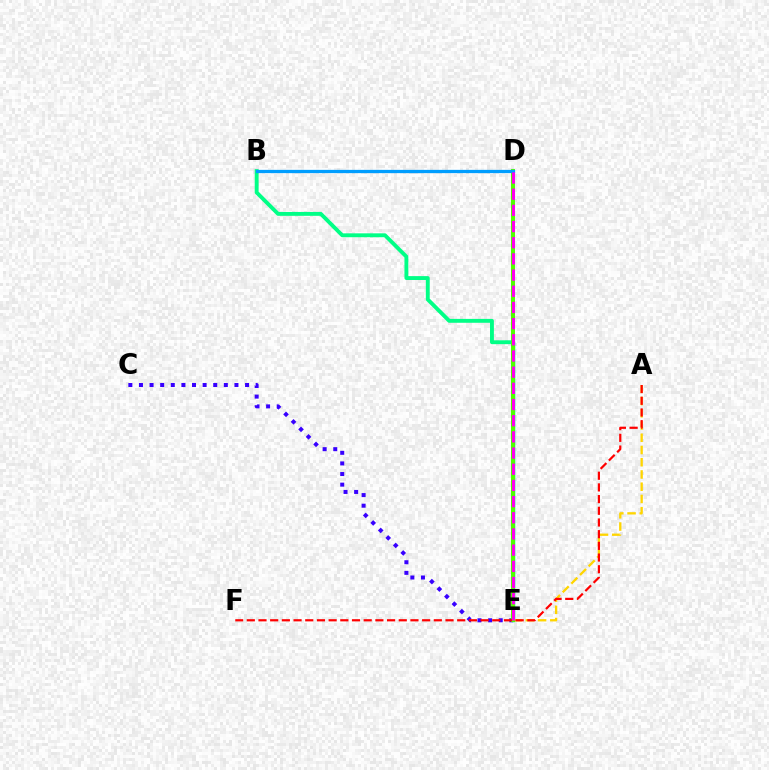{('B', 'E'): [{'color': '#00ff86', 'line_style': 'solid', 'thickness': 2.79}], ('C', 'E'): [{'color': '#3700ff', 'line_style': 'dotted', 'thickness': 2.88}], ('A', 'E'): [{'color': '#ffd500', 'line_style': 'dashed', 'thickness': 1.66}], ('D', 'E'): [{'color': '#4fff00', 'line_style': 'solid', 'thickness': 2.85}, {'color': '#ff00ed', 'line_style': 'dashed', 'thickness': 2.2}], ('A', 'F'): [{'color': '#ff0000', 'line_style': 'dashed', 'thickness': 1.59}], ('B', 'D'): [{'color': '#009eff', 'line_style': 'solid', 'thickness': 2.36}]}